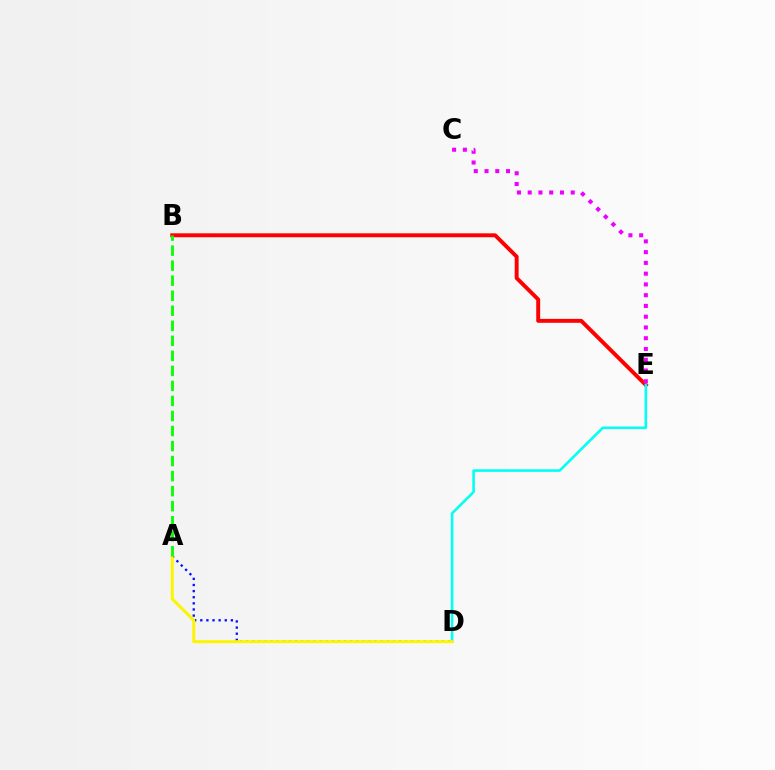{('B', 'E'): [{'color': '#ff0000', 'line_style': 'solid', 'thickness': 2.82}], ('C', 'E'): [{'color': '#ee00ff', 'line_style': 'dotted', 'thickness': 2.92}], ('D', 'E'): [{'color': '#00fff6', 'line_style': 'solid', 'thickness': 1.85}], ('A', 'D'): [{'color': '#0010ff', 'line_style': 'dotted', 'thickness': 1.66}, {'color': '#fcf500', 'line_style': 'solid', 'thickness': 2.16}], ('A', 'B'): [{'color': '#08ff00', 'line_style': 'dashed', 'thickness': 2.04}]}